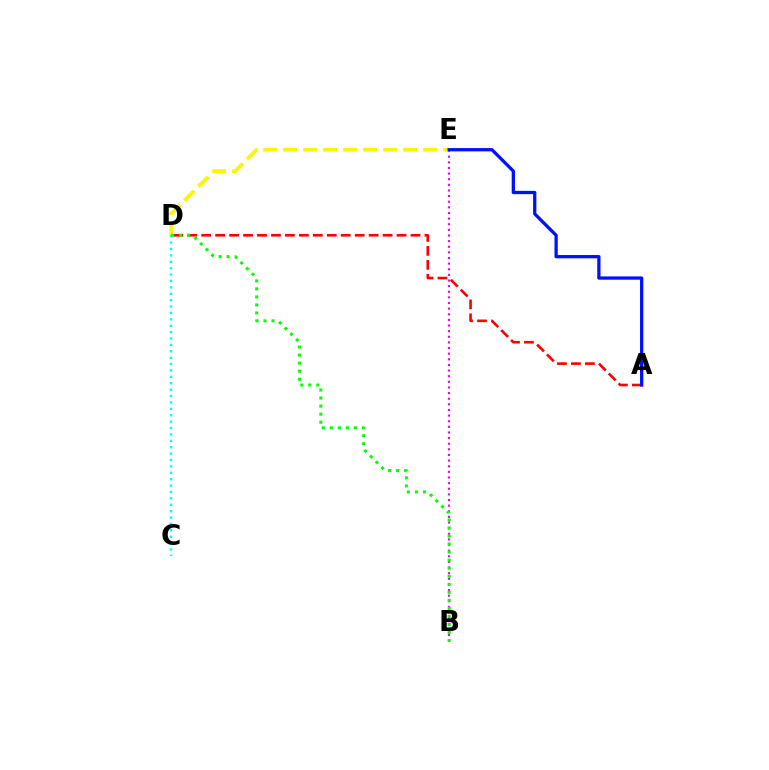{('B', 'E'): [{'color': '#ee00ff', 'line_style': 'dotted', 'thickness': 1.53}], ('D', 'E'): [{'color': '#fcf500', 'line_style': 'dashed', 'thickness': 2.72}], ('A', 'D'): [{'color': '#ff0000', 'line_style': 'dashed', 'thickness': 1.9}], ('C', 'D'): [{'color': '#00fff6', 'line_style': 'dotted', 'thickness': 1.74}], ('A', 'E'): [{'color': '#0010ff', 'line_style': 'solid', 'thickness': 2.36}], ('B', 'D'): [{'color': '#08ff00', 'line_style': 'dotted', 'thickness': 2.18}]}